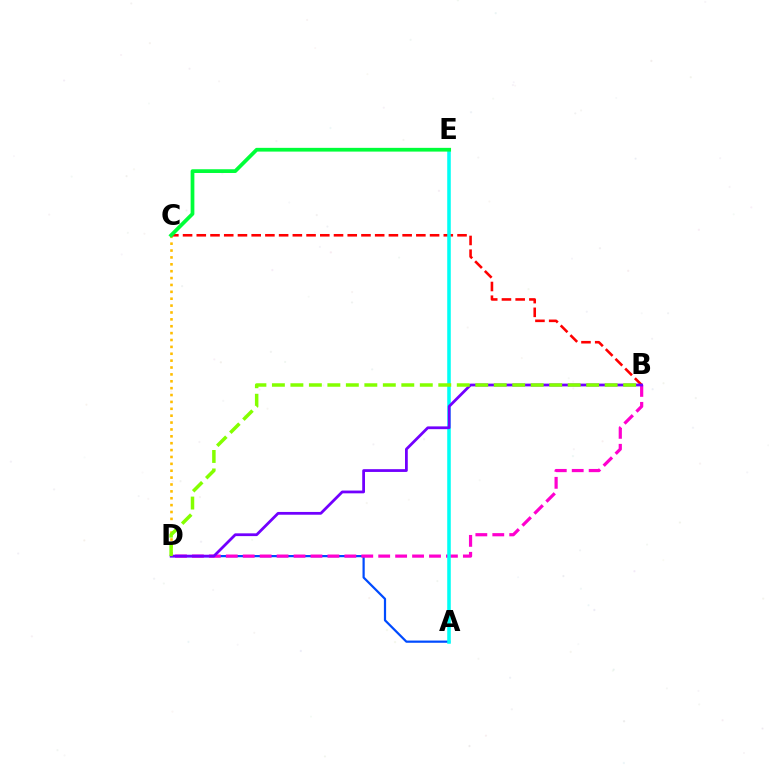{('A', 'D'): [{'color': '#004bff', 'line_style': 'solid', 'thickness': 1.6}], ('C', 'D'): [{'color': '#ffbd00', 'line_style': 'dotted', 'thickness': 1.87}], ('B', 'C'): [{'color': '#ff0000', 'line_style': 'dashed', 'thickness': 1.86}], ('B', 'D'): [{'color': '#ff00cf', 'line_style': 'dashed', 'thickness': 2.3}, {'color': '#7200ff', 'line_style': 'solid', 'thickness': 2.0}, {'color': '#84ff00', 'line_style': 'dashed', 'thickness': 2.51}], ('A', 'E'): [{'color': '#00fff6', 'line_style': 'solid', 'thickness': 2.56}], ('C', 'E'): [{'color': '#00ff39', 'line_style': 'solid', 'thickness': 2.69}]}